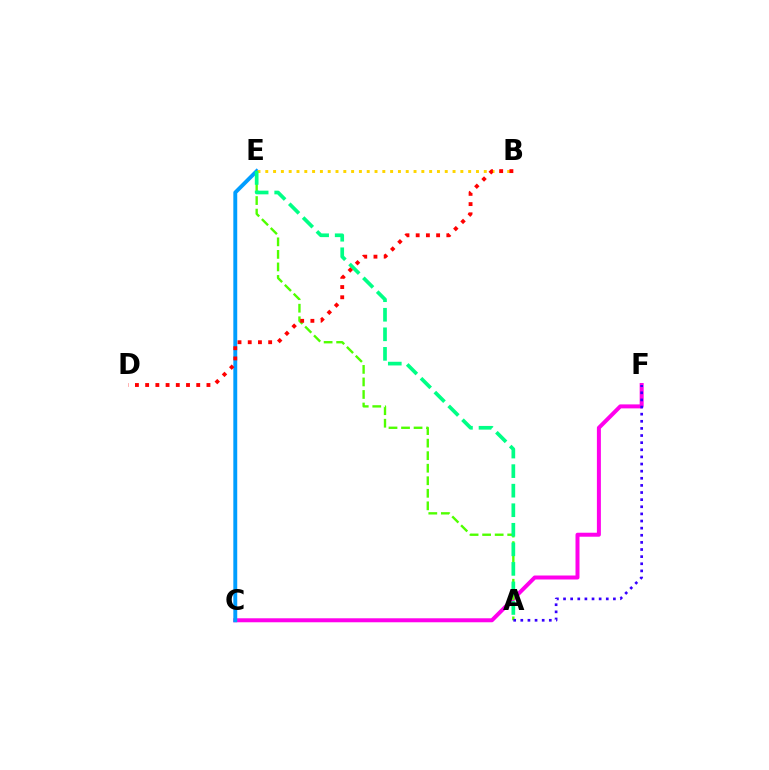{('C', 'F'): [{'color': '#ff00ed', 'line_style': 'solid', 'thickness': 2.87}], ('C', 'E'): [{'color': '#009eff', 'line_style': 'solid', 'thickness': 2.8}], ('B', 'E'): [{'color': '#ffd500', 'line_style': 'dotted', 'thickness': 2.12}], ('A', 'E'): [{'color': '#4fff00', 'line_style': 'dashed', 'thickness': 1.7}, {'color': '#00ff86', 'line_style': 'dashed', 'thickness': 2.66}], ('A', 'F'): [{'color': '#3700ff', 'line_style': 'dotted', 'thickness': 1.94}], ('B', 'D'): [{'color': '#ff0000', 'line_style': 'dotted', 'thickness': 2.78}]}